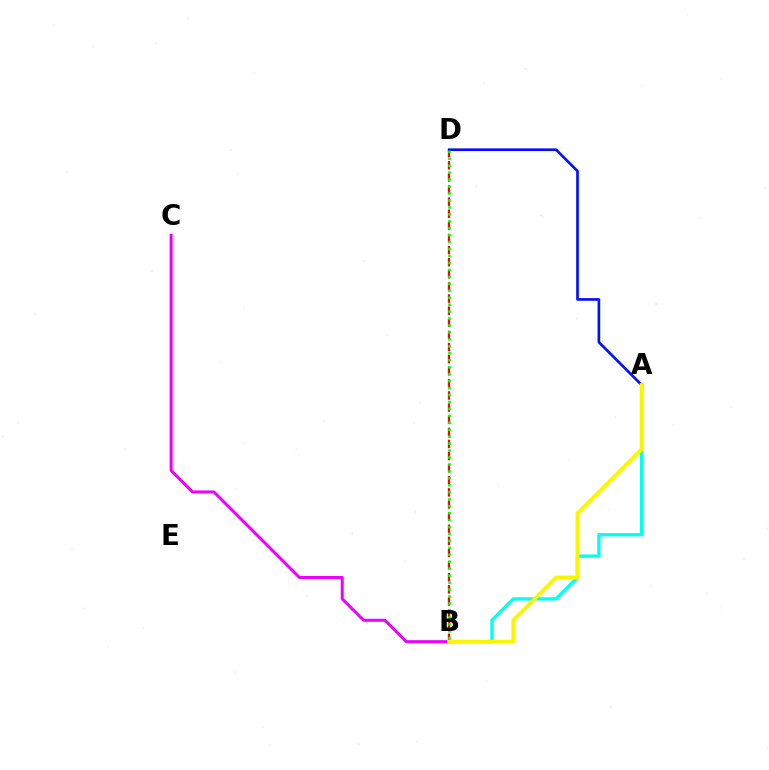{('A', 'B'): [{'color': '#00fff6', 'line_style': 'solid', 'thickness': 2.38}, {'color': '#fcf500', 'line_style': 'solid', 'thickness': 2.76}], ('B', 'D'): [{'color': '#ff0000', 'line_style': 'dashed', 'thickness': 1.65}, {'color': '#08ff00', 'line_style': 'dotted', 'thickness': 1.89}], ('A', 'D'): [{'color': '#0010ff', 'line_style': 'solid', 'thickness': 1.92}], ('B', 'C'): [{'color': '#ee00ff', 'line_style': 'solid', 'thickness': 2.16}]}